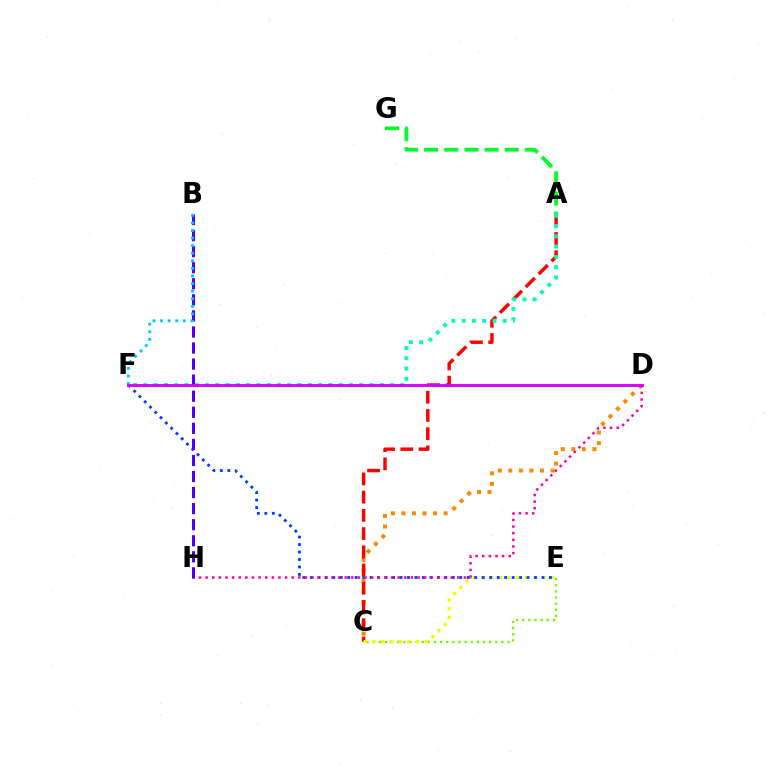{('C', 'D'): [{'color': '#ff8800', 'line_style': 'dotted', 'thickness': 2.87}], ('A', 'C'): [{'color': '#ff0000', 'line_style': 'dashed', 'thickness': 2.48}], ('C', 'E'): [{'color': '#66ff00', 'line_style': 'dotted', 'thickness': 1.67}, {'color': '#eeff00', 'line_style': 'dotted', 'thickness': 2.36}], ('A', 'G'): [{'color': '#00ff27', 'line_style': 'dashed', 'thickness': 2.74}], ('E', 'F'): [{'color': '#003fff', 'line_style': 'dotted', 'thickness': 2.03}], ('D', 'H'): [{'color': '#ff00a0', 'line_style': 'dotted', 'thickness': 1.8}], ('A', 'F'): [{'color': '#00ffaf', 'line_style': 'dotted', 'thickness': 2.79}], ('B', 'H'): [{'color': '#4f00ff', 'line_style': 'dashed', 'thickness': 2.18}], ('B', 'F'): [{'color': '#00c7ff', 'line_style': 'dotted', 'thickness': 2.06}], ('D', 'F'): [{'color': '#d600ff', 'line_style': 'solid', 'thickness': 2.06}]}